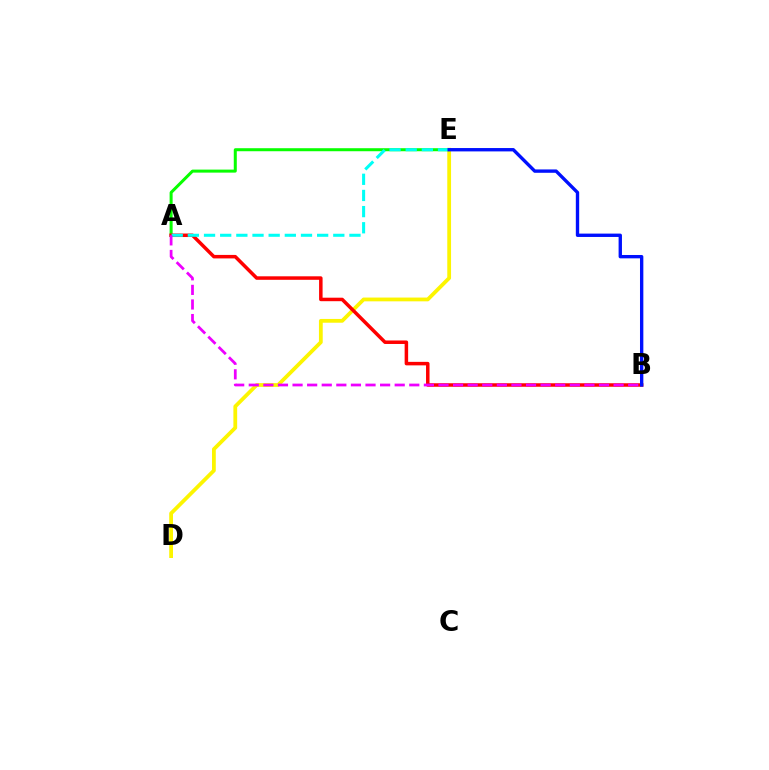{('A', 'E'): [{'color': '#08ff00', 'line_style': 'solid', 'thickness': 2.17}, {'color': '#00fff6', 'line_style': 'dashed', 'thickness': 2.2}], ('D', 'E'): [{'color': '#fcf500', 'line_style': 'solid', 'thickness': 2.72}], ('A', 'B'): [{'color': '#ff0000', 'line_style': 'solid', 'thickness': 2.52}, {'color': '#ee00ff', 'line_style': 'dashed', 'thickness': 1.98}], ('B', 'E'): [{'color': '#0010ff', 'line_style': 'solid', 'thickness': 2.42}]}